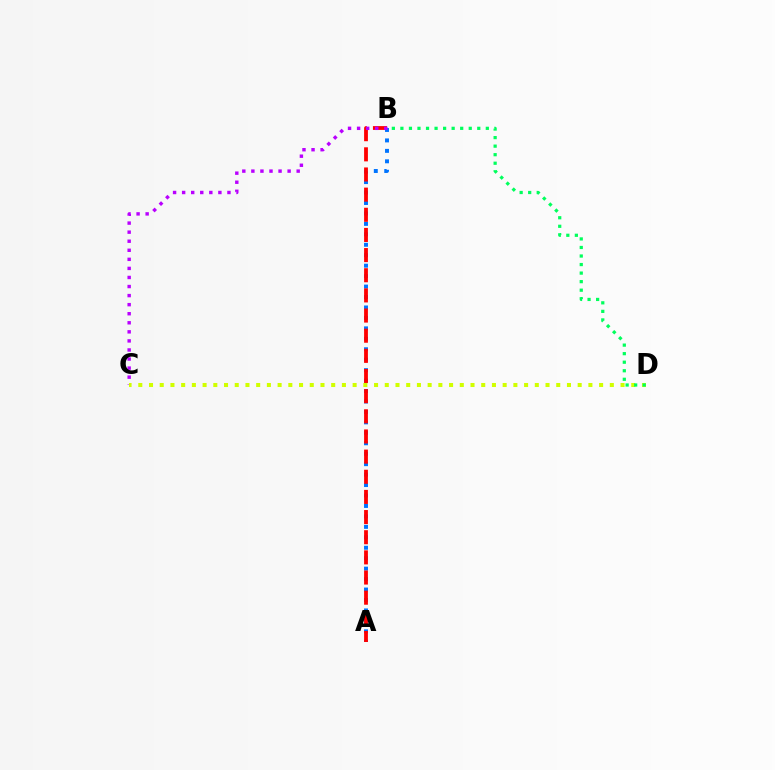{('A', 'B'): [{'color': '#0074ff', 'line_style': 'dotted', 'thickness': 2.84}, {'color': '#ff0000', 'line_style': 'dashed', 'thickness': 2.74}], ('B', 'C'): [{'color': '#b900ff', 'line_style': 'dotted', 'thickness': 2.46}], ('C', 'D'): [{'color': '#d1ff00', 'line_style': 'dotted', 'thickness': 2.91}], ('B', 'D'): [{'color': '#00ff5c', 'line_style': 'dotted', 'thickness': 2.32}]}